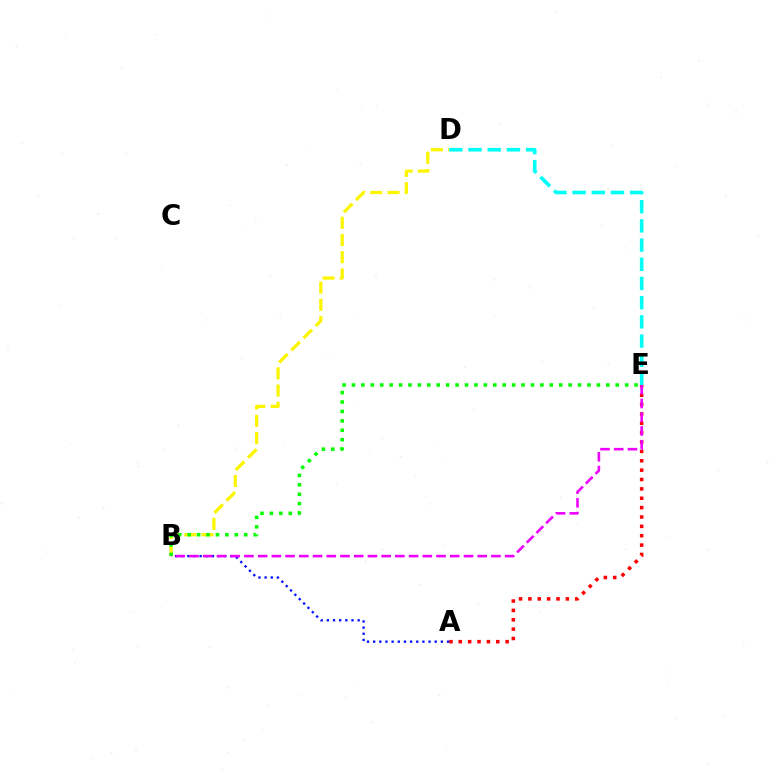{('A', 'E'): [{'color': '#ff0000', 'line_style': 'dotted', 'thickness': 2.54}], ('B', 'D'): [{'color': '#fcf500', 'line_style': 'dashed', 'thickness': 2.34}], ('A', 'B'): [{'color': '#0010ff', 'line_style': 'dotted', 'thickness': 1.67}], ('B', 'E'): [{'color': '#08ff00', 'line_style': 'dotted', 'thickness': 2.56}, {'color': '#ee00ff', 'line_style': 'dashed', 'thickness': 1.86}], ('D', 'E'): [{'color': '#00fff6', 'line_style': 'dashed', 'thickness': 2.61}]}